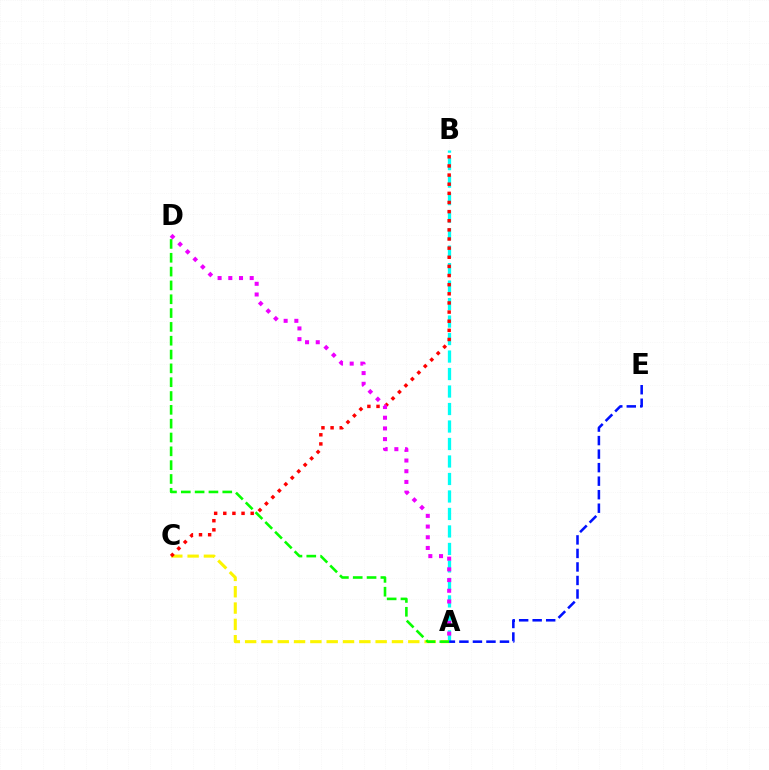{('A', 'B'): [{'color': '#00fff6', 'line_style': 'dashed', 'thickness': 2.38}], ('A', 'C'): [{'color': '#fcf500', 'line_style': 'dashed', 'thickness': 2.22}], ('A', 'D'): [{'color': '#08ff00', 'line_style': 'dashed', 'thickness': 1.88}, {'color': '#ee00ff', 'line_style': 'dotted', 'thickness': 2.91}], ('B', 'C'): [{'color': '#ff0000', 'line_style': 'dotted', 'thickness': 2.48}], ('A', 'E'): [{'color': '#0010ff', 'line_style': 'dashed', 'thickness': 1.84}]}